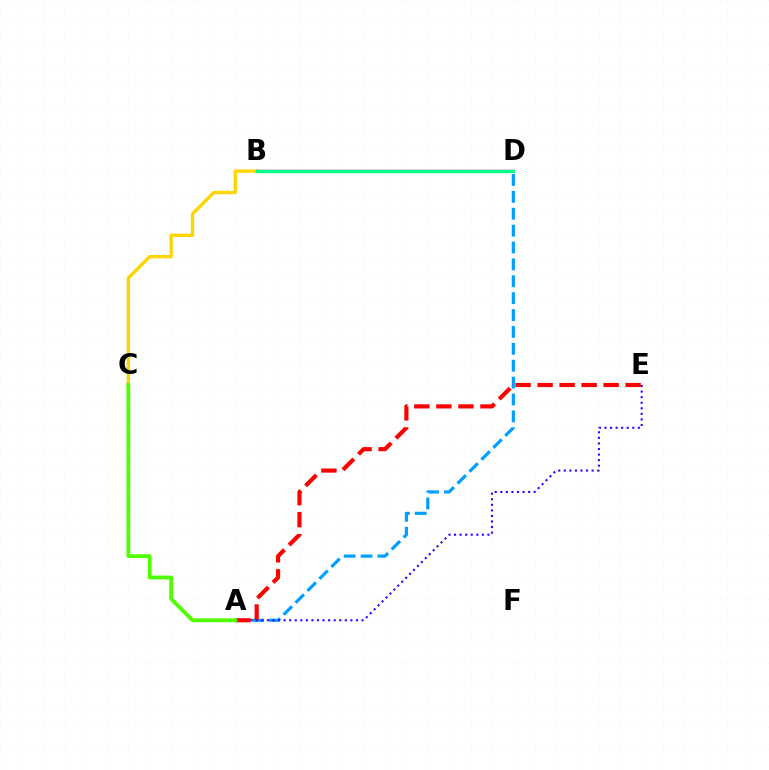{('A', 'D'): [{'color': '#009eff', 'line_style': 'dashed', 'thickness': 2.29}], ('B', 'C'): [{'color': '#ffd500', 'line_style': 'solid', 'thickness': 2.43}], ('A', 'E'): [{'color': '#3700ff', 'line_style': 'dotted', 'thickness': 1.51}, {'color': '#ff0000', 'line_style': 'dashed', 'thickness': 2.99}], ('B', 'D'): [{'color': '#ff00ed', 'line_style': 'solid', 'thickness': 1.79}, {'color': '#00ff86', 'line_style': 'solid', 'thickness': 2.33}], ('A', 'C'): [{'color': '#4fff00', 'line_style': 'solid', 'thickness': 2.74}]}